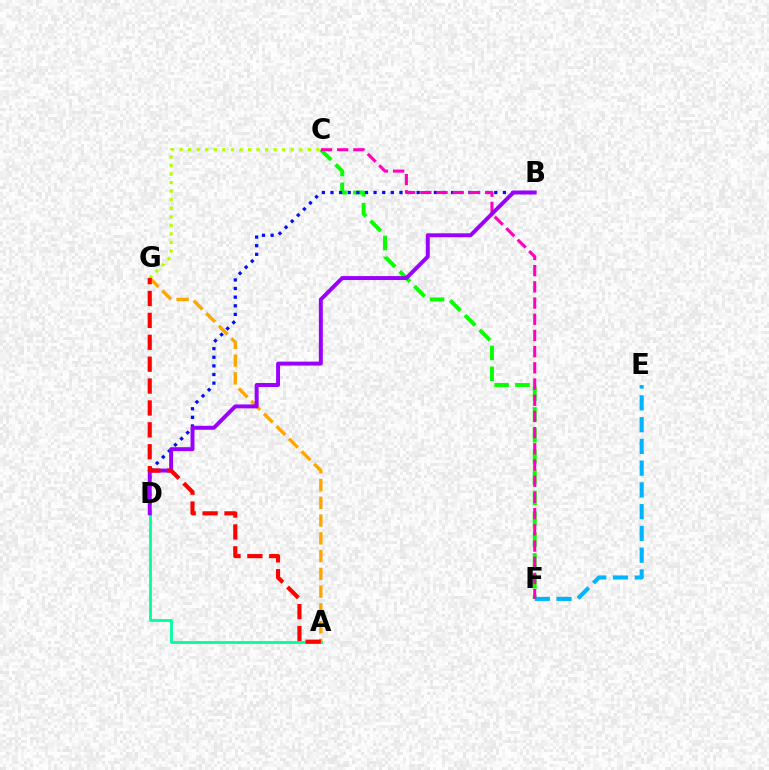{('C', 'G'): [{'color': '#b3ff00', 'line_style': 'dotted', 'thickness': 2.33}], ('A', 'G'): [{'color': '#ffa500', 'line_style': 'dashed', 'thickness': 2.41}, {'color': '#ff0000', 'line_style': 'dashed', 'thickness': 2.97}], ('C', 'F'): [{'color': '#08ff00', 'line_style': 'dashed', 'thickness': 2.83}, {'color': '#ff00bd', 'line_style': 'dashed', 'thickness': 2.2}], ('B', 'D'): [{'color': '#0010ff', 'line_style': 'dotted', 'thickness': 2.34}, {'color': '#9b00ff', 'line_style': 'solid', 'thickness': 2.84}], ('E', 'F'): [{'color': '#00b5ff', 'line_style': 'dashed', 'thickness': 2.96}], ('A', 'D'): [{'color': '#00ff9d', 'line_style': 'solid', 'thickness': 2.02}]}